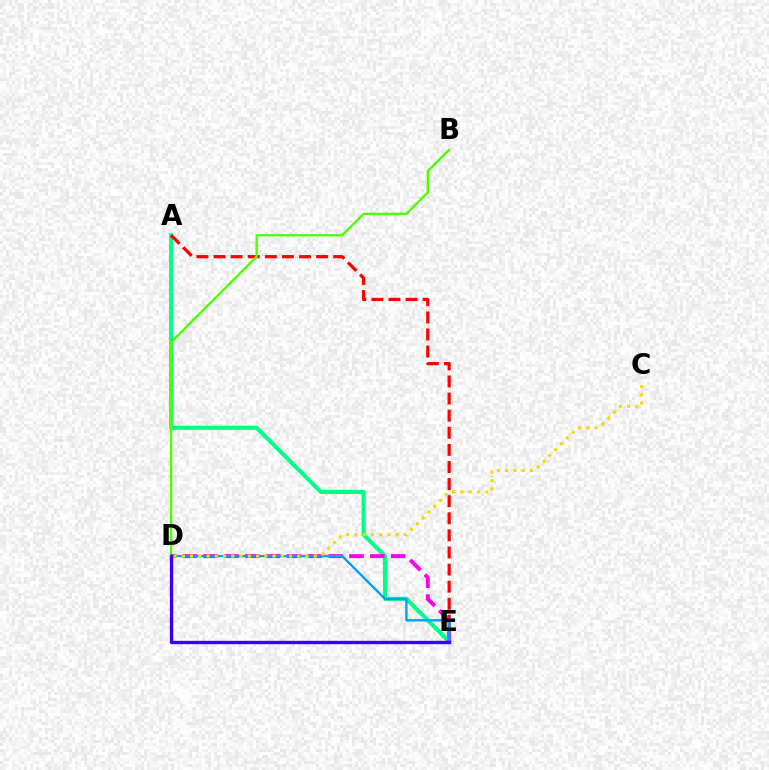{('A', 'E'): [{'color': '#00ff86', 'line_style': 'solid', 'thickness': 2.94}, {'color': '#ff0000', 'line_style': 'dashed', 'thickness': 2.32}], ('B', 'D'): [{'color': '#4fff00', 'line_style': 'solid', 'thickness': 1.71}], ('D', 'E'): [{'color': '#ff00ed', 'line_style': 'dashed', 'thickness': 2.83}, {'color': '#009eff', 'line_style': 'solid', 'thickness': 1.7}, {'color': '#3700ff', 'line_style': 'solid', 'thickness': 2.41}], ('C', 'D'): [{'color': '#ffd500', 'line_style': 'dotted', 'thickness': 2.24}]}